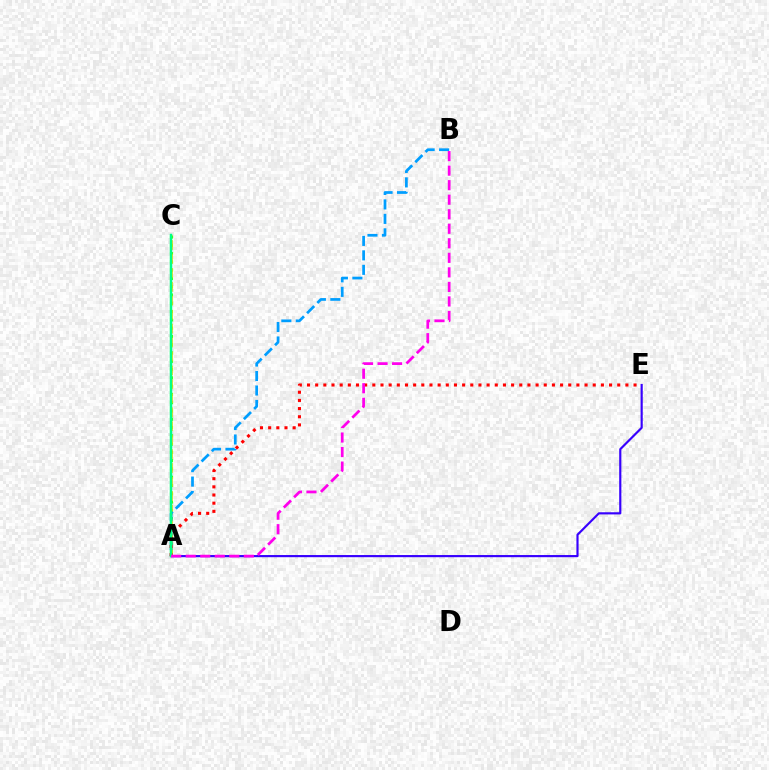{('A', 'C'): [{'color': '#4fff00', 'line_style': 'dotted', 'thickness': 2.25}, {'color': '#ffd500', 'line_style': 'dashed', 'thickness': 1.89}, {'color': '#00ff86', 'line_style': 'solid', 'thickness': 1.79}], ('A', 'B'): [{'color': '#009eff', 'line_style': 'dashed', 'thickness': 1.97}, {'color': '#ff00ed', 'line_style': 'dashed', 'thickness': 1.97}], ('A', 'E'): [{'color': '#3700ff', 'line_style': 'solid', 'thickness': 1.56}, {'color': '#ff0000', 'line_style': 'dotted', 'thickness': 2.22}]}